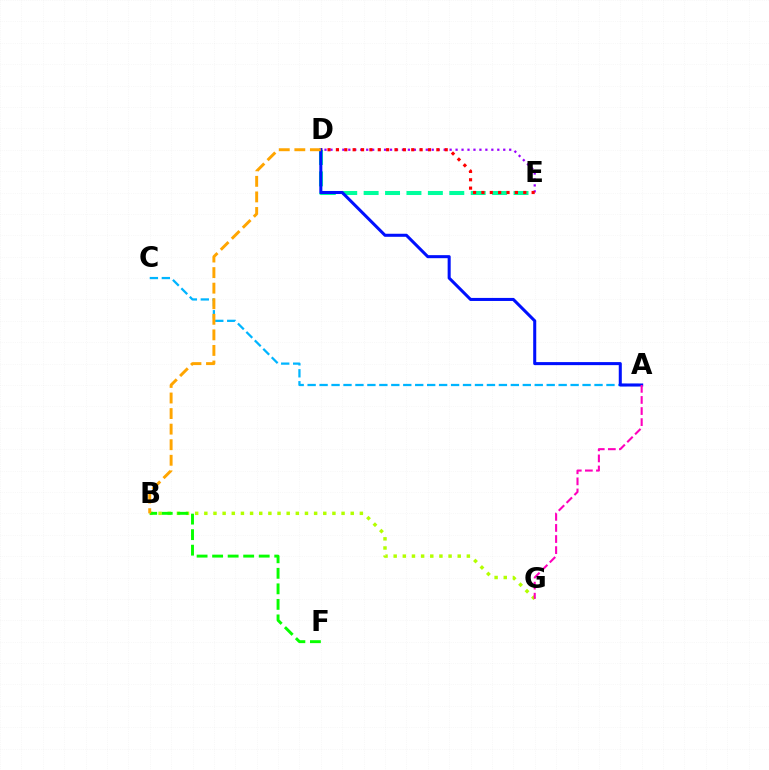{('A', 'C'): [{'color': '#00b5ff', 'line_style': 'dashed', 'thickness': 1.62}], ('D', 'E'): [{'color': '#00ff9d', 'line_style': 'dashed', 'thickness': 2.91}, {'color': '#9b00ff', 'line_style': 'dotted', 'thickness': 1.62}, {'color': '#ff0000', 'line_style': 'dotted', 'thickness': 2.27}], ('A', 'D'): [{'color': '#0010ff', 'line_style': 'solid', 'thickness': 2.19}], ('B', 'G'): [{'color': '#b3ff00', 'line_style': 'dotted', 'thickness': 2.49}], ('A', 'G'): [{'color': '#ff00bd', 'line_style': 'dashed', 'thickness': 1.51}], ('B', 'F'): [{'color': '#08ff00', 'line_style': 'dashed', 'thickness': 2.11}], ('B', 'D'): [{'color': '#ffa500', 'line_style': 'dashed', 'thickness': 2.11}]}